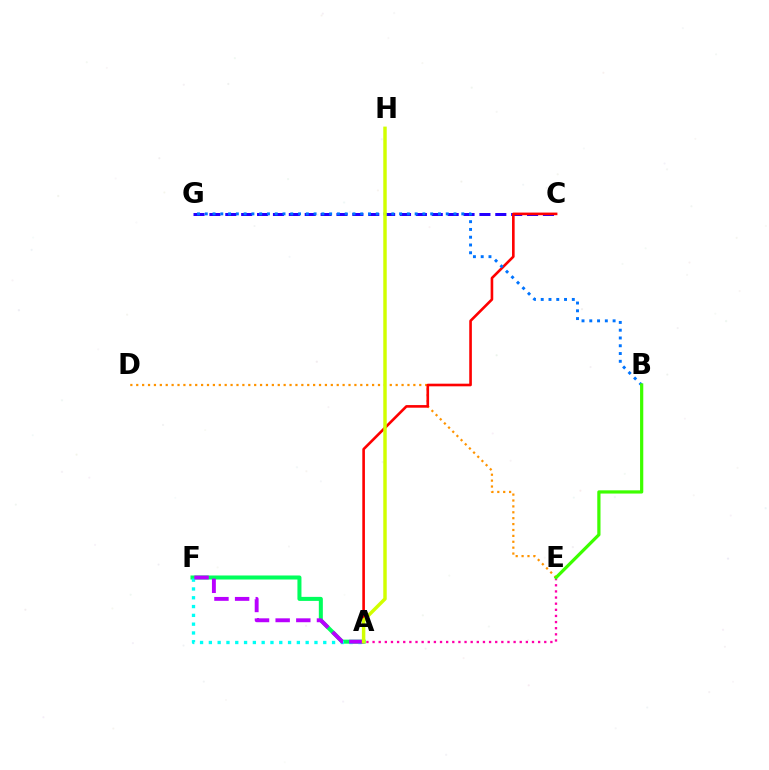{('D', 'E'): [{'color': '#ff9400', 'line_style': 'dotted', 'thickness': 1.6}], ('A', 'F'): [{'color': '#00ff5c', 'line_style': 'solid', 'thickness': 2.9}, {'color': '#00fff6', 'line_style': 'dotted', 'thickness': 2.39}, {'color': '#b900ff', 'line_style': 'dashed', 'thickness': 2.81}], ('C', 'G'): [{'color': '#2500ff', 'line_style': 'dashed', 'thickness': 2.16}], ('A', 'C'): [{'color': '#ff0000', 'line_style': 'solid', 'thickness': 1.89}], ('B', 'G'): [{'color': '#0074ff', 'line_style': 'dotted', 'thickness': 2.11}], ('A', 'E'): [{'color': '#ff00ac', 'line_style': 'dotted', 'thickness': 1.67}], ('B', 'E'): [{'color': '#3dff00', 'line_style': 'solid', 'thickness': 2.32}], ('A', 'H'): [{'color': '#d1ff00', 'line_style': 'solid', 'thickness': 2.49}]}